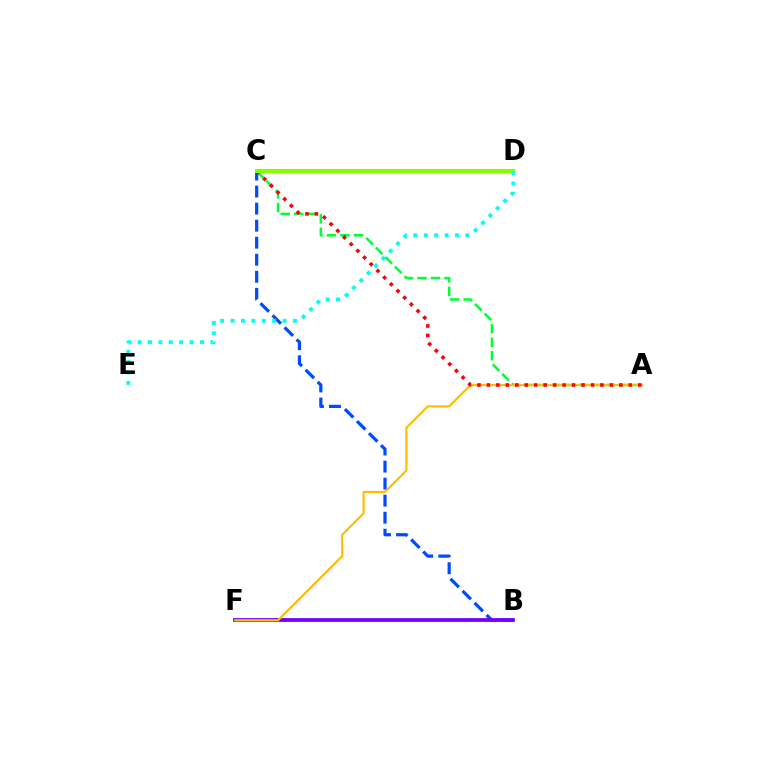{('C', 'D'): [{'color': '#ff00cf', 'line_style': 'solid', 'thickness': 2.15}, {'color': '#84ff00', 'line_style': 'solid', 'thickness': 2.96}], ('A', 'C'): [{'color': '#00ff39', 'line_style': 'dashed', 'thickness': 1.84}, {'color': '#ff0000', 'line_style': 'dotted', 'thickness': 2.57}], ('B', 'C'): [{'color': '#004bff', 'line_style': 'dashed', 'thickness': 2.31}], ('B', 'F'): [{'color': '#7200ff', 'line_style': 'solid', 'thickness': 2.73}], ('A', 'F'): [{'color': '#ffbd00', 'line_style': 'solid', 'thickness': 1.57}], ('D', 'E'): [{'color': '#00fff6', 'line_style': 'dotted', 'thickness': 2.82}]}